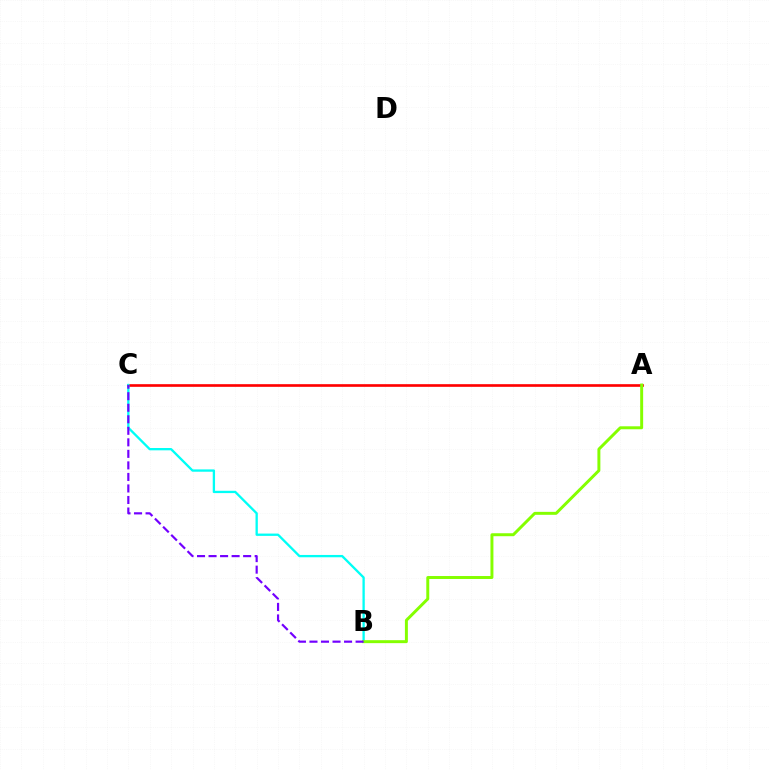{('A', 'C'): [{'color': '#ff0000', 'line_style': 'solid', 'thickness': 1.91}], ('B', 'C'): [{'color': '#00fff6', 'line_style': 'solid', 'thickness': 1.67}, {'color': '#7200ff', 'line_style': 'dashed', 'thickness': 1.57}], ('A', 'B'): [{'color': '#84ff00', 'line_style': 'solid', 'thickness': 2.13}]}